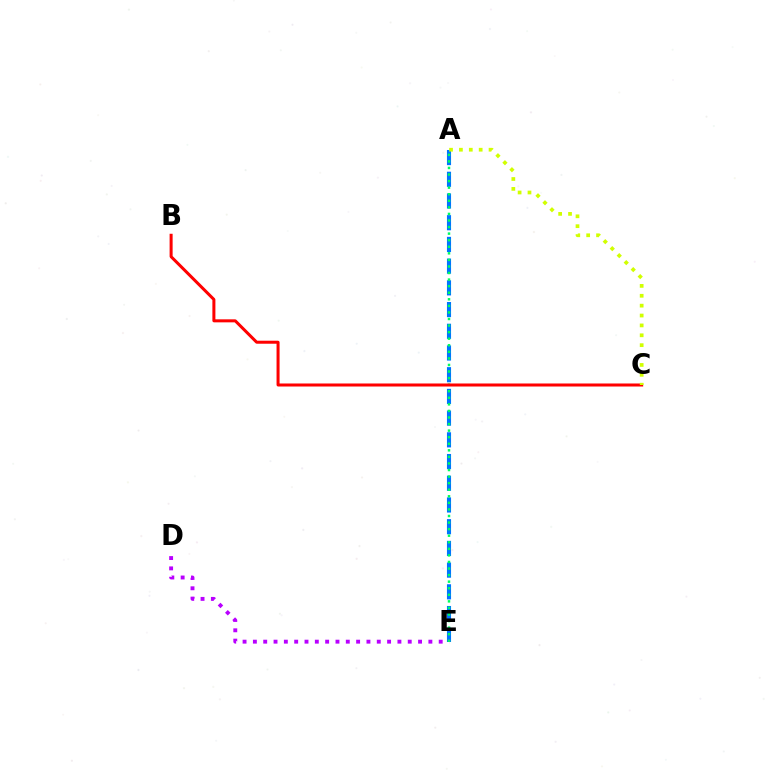{('A', 'E'): [{'color': '#0074ff', 'line_style': 'dashed', 'thickness': 2.95}, {'color': '#00ff5c', 'line_style': 'dotted', 'thickness': 1.78}], ('B', 'C'): [{'color': '#ff0000', 'line_style': 'solid', 'thickness': 2.17}], ('D', 'E'): [{'color': '#b900ff', 'line_style': 'dotted', 'thickness': 2.8}], ('A', 'C'): [{'color': '#d1ff00', 'line_style': 'dotted', 'thickness': 2.68}]}